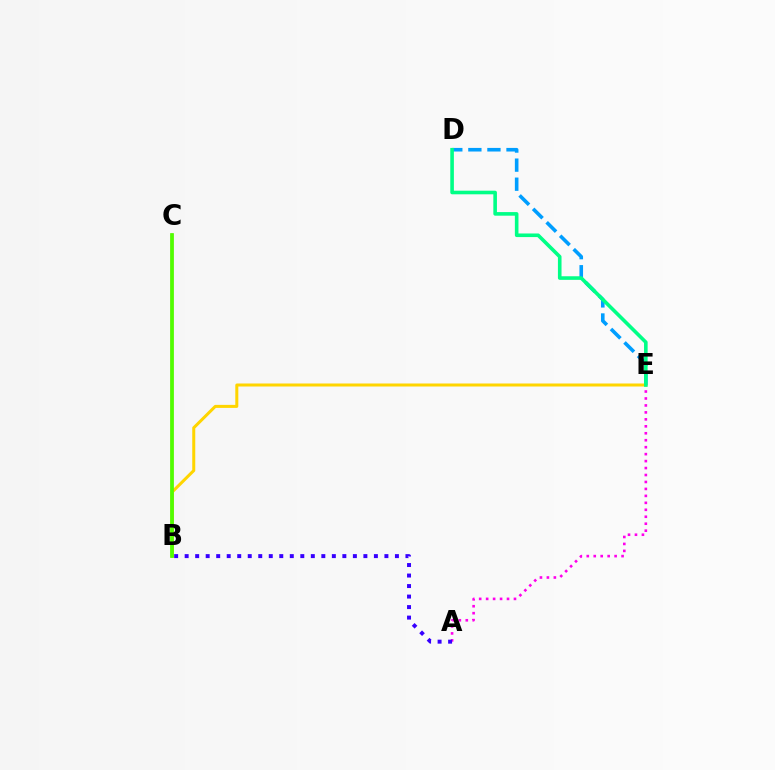{('D', 'E'): [{'color': '#009eff', 'line_style': 'dashed', 'thickness': 2.59}, {'color': '#00ff86', 'line_style': 'solid', 'thickness': 2.59}], ('A', 'E'): [{'color': '#ff00ed', 'line_style': 'dotted', 'thickness': 1.89}], ('B', 'E'): [{'color': '#ffd500', 'line_style': 'solid', 'thickness': 2.17}], ('B', 'C'): [{'color': '#ff0000', 'line_style': 'solid', 'thickness': 1.68}, {'color': '#4fff00', 'line_style': 'solid', 'thickness': 2.67}], ('A', 'B'): [{'color': '#3700ff', 'line_style': 'dotted', 'thickness': 2.86}]}